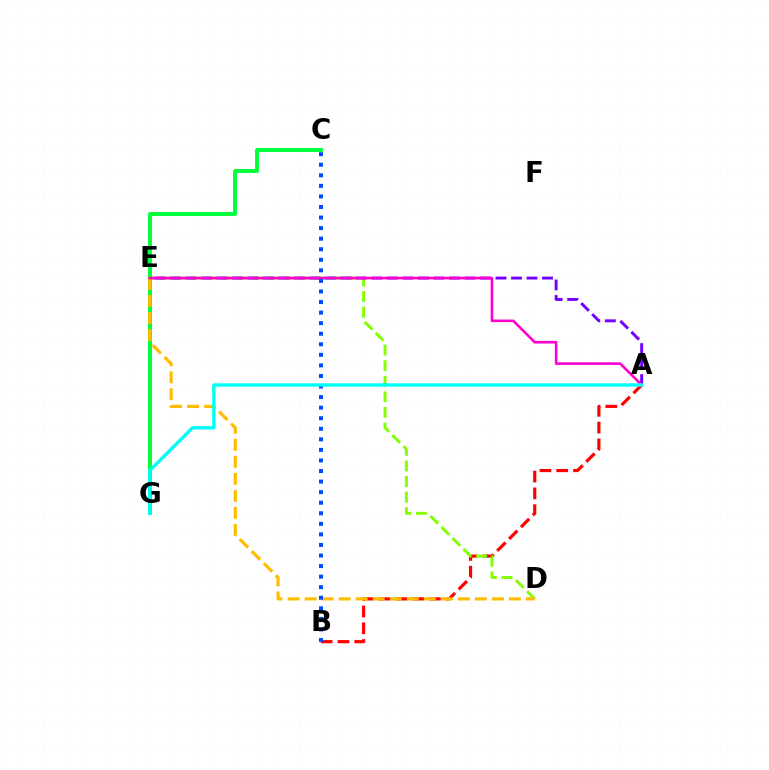{('A', 'B'): [{'color': '#ff0000', 'line_style': 'dashed', 'thickness': 2.28}], ('D', 'E'): [{'color': '#84ff00', 'line_style': 'dashed', 'thickness': 2.12}, {'color': '#ffbd00', 'line_style': 'dashed', 'thickness': 2.31}], ('C', 'G'): [{'color': '#00ff39', 'line_style': 'solid', 'thickness': 2.81}], ('A', 'E'): [{'color': '#7200ff', 'line_style': 'dashed', 'thickness': 2.11}, {'color': '#ff00cf', 'line_style': 'solid', 'thickness': 1.87}], ('B', 'C'): [{'color': '#004bff', 'line_style': 'dotted', 'thickness': 2.87}], ('A', 'G'): [{'color': '#00fff6', 'line_style': 'solid', 'thickness': 2.42}]}